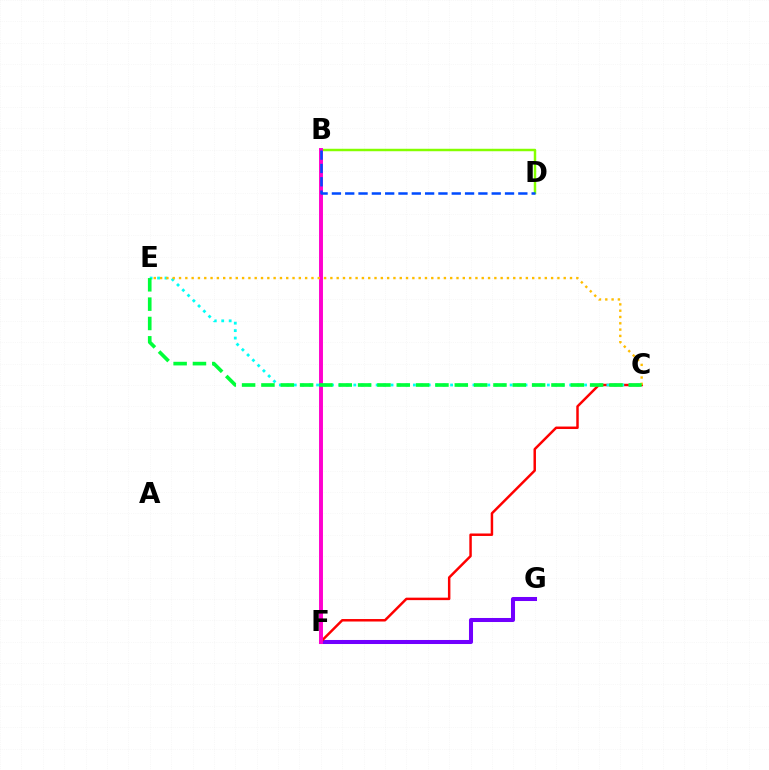{('F', 'G'): [{'color': '#7200ff', 'line_style': 'solid', 'thickness': 2.91}], ('C', 'F'): [{'color': '#ff0000', 'line_style': 'solid', 'thickness': 1.78}], ('B', 'D'): [{'color': '#84ff00', 'line_style': 'solid', 'thickness': 1.78}, {'color': '#004bff', 'line_style': 'dashed', 'thickness': 1.81}], ('B', 'F'): [{'color': '#ff00cf', 'line_style': 'solid', 'thickness': 2.83}], ('C', 'E'): [{'color': '#00fff6', 'line_style': 'dotted', 'thickness': 2.02}, {'color': '#ffbd00', 'line_style': 'dotted', 'thickness': 1.71}, {'color': '#00ff39', 'line_style': 'dashed', 'thickness': 2.63}]}